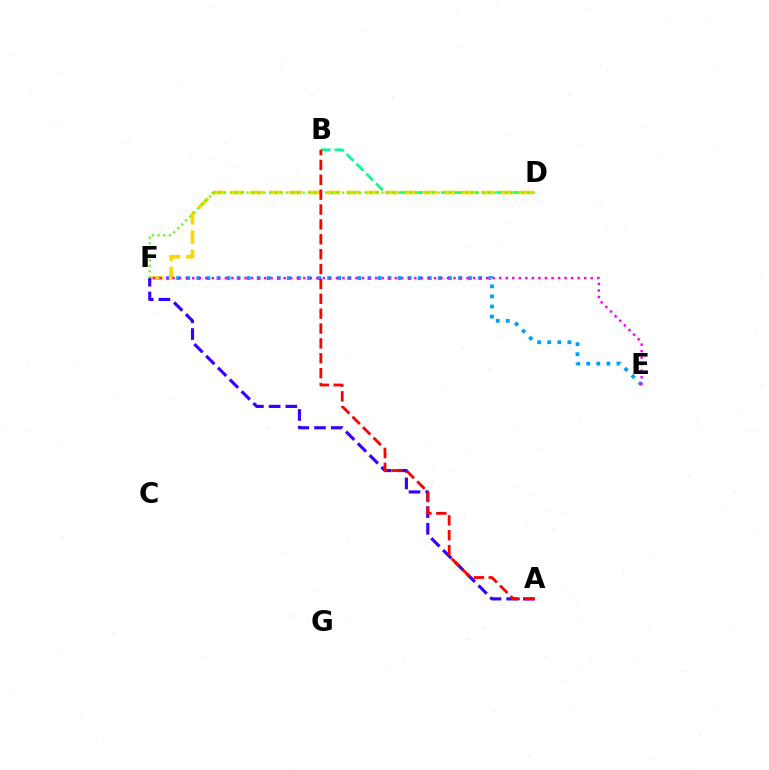{('B', 'D'): [{'color': '#00ff86', 'line_style': 'dashed', 'thickness': 1.87}], ('E', 'F'): [{'color': '#009eff', 'line_style': 'dotted', 'thickness': 2.73}, {'color': '#ff00ed', 'line_style': 'dotted', 'thickness': 1.77}], ('D', 'F'): [{'color': '#ffd500', 'line_style': 'dashed', 'thickness': 2.62}, {'color': '#4fff00', 'line_style': 'dotted', 'thickness': 1.53}], ('A', 'F'): [{'color': '#3700ff', 'line_style': 'dashed', 'thickness': 2.27}], ('A', 'B'): [{'color': '#ff0000', 'line_style': 'dashed', 'thickness': 2.02}]}